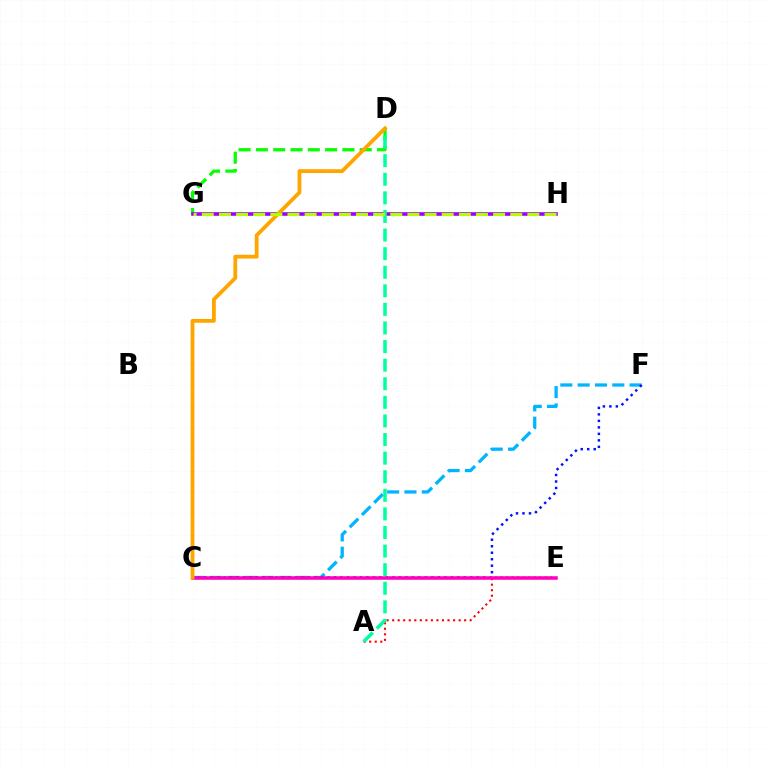{('C', 'F'): [{'color': '#00b5ff', 'line_style': 'dashed', 'thickness': 2.35}, {'color': '#0010ff', 'line_style': 'dotted', 'thickness': 1.76}], ('D', 'G'): [{'color': '#08ff00', 'line_style': 'dashed', 'thickness': 2.35}], ('A', 'E'): [{'color': '#ff0000', 'line_style': 'dotted', 'thickness': 1.51}], ('G', 'H'): [{'color': '#9b00ff', 'line_style': 'solid', 'thickness': 2.59}, {'color': '#b3ff00', 'line_style': 'dashed', 'thickness': 2.33}], ('C', 'E'): [{'color': '#ff00bd', 'line_style': 'solid', 'thickness': 2.53}], ('A', 'D'): [{'color': '#00ff9d', 'line_style': 'dashed', 'thickness': 2.53}], ('C', 'D'): [{'color': '#ffa500', 'line_style': 'solid', 'thickness': 2.73}]}